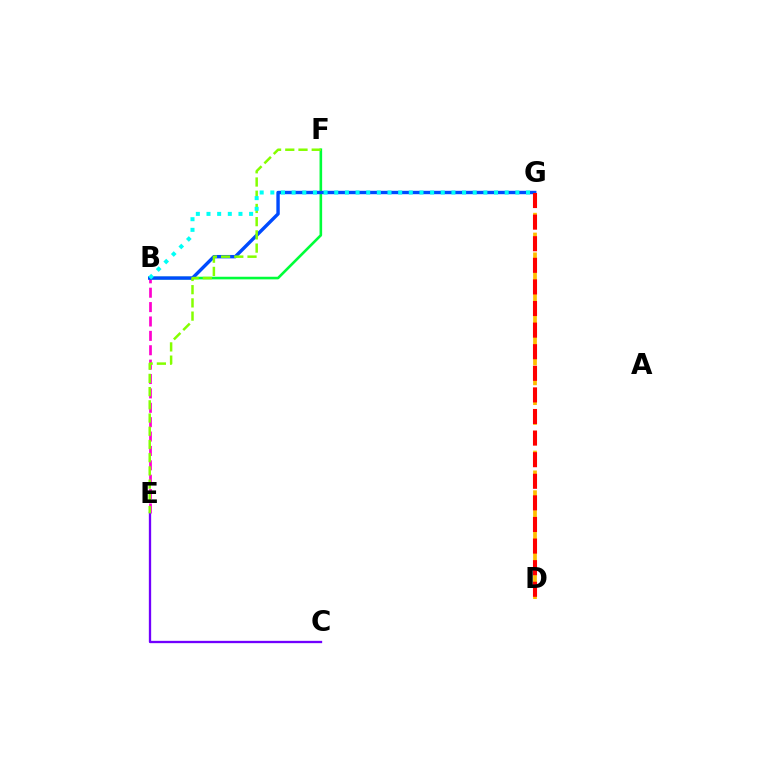{('D', 'G'): [{'color': '#ffbd00', 'line_style': 'dashed', 'thickness': 2.69}, {'color': '#ff0000', 'line_style': 'dashed', 'thickness': 2.93}], ('B', 'F'): [{'color': '#00ff39', 'line_style': 'solid', 'thickness': 1.88}], ('B', 'E'): [{'color': '#ff00cf', 'line_style': 'dashed', 'thickness': 1.95}], ('C', 'E'): [{'color': '#7200ff', 'line_style': 'solid', 'thickness': 1.66}], ('B', 'G'): [{'color': '#004bff', 'line_style': 'solid', 'thickness': 2.45}, {'color': '#00fff6', 'line_style': 'dotted', 'thickness': 2.89}], ('E', 'F'): [{'color': '#84ff00', 'line_style': 'dashed', 'thickness': 1.8}]}